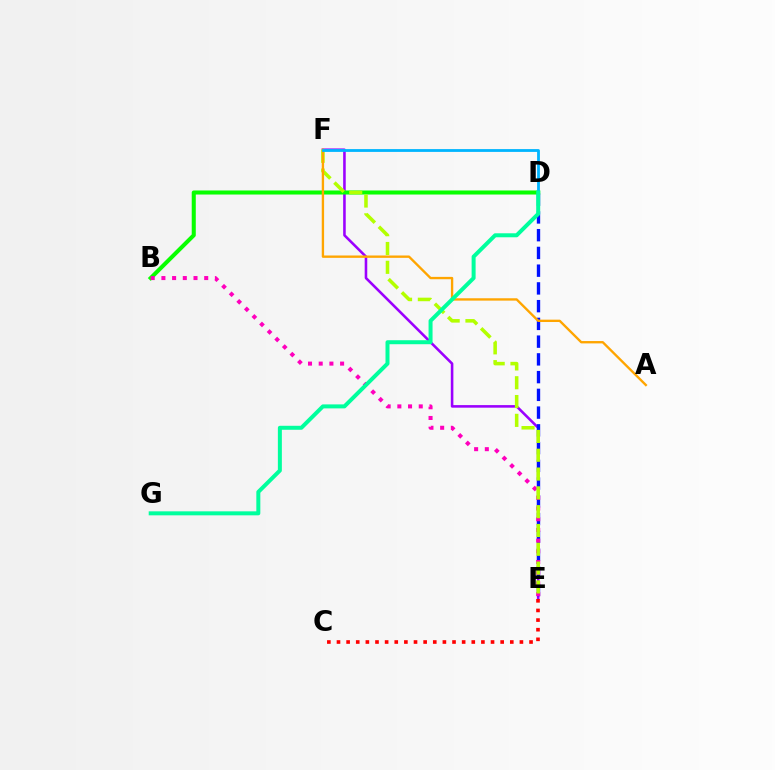{('E', 'F'): [{'color': '#9b00ff', 'line_style': 'solid', 'thickness': 1.85}, {'color': '#b3ff00', 'line_style': 'dashed', 'thickness': 2.56}], ('B', 'D'): [{'color': '#08ff00', 'line_style': 'solid', 'thickness': 2.92}], ('C', 'E'): [{'color': '#ff0000', 'line_style': 'dotted', 'thickness': 2.62}], ('D', 'E'): [{'color': '#0010ff', 'line_style': 'dashed', 'thickness': 2.41}], ('B', 'E'): [{'color': '#ff00bd', 'line_style': 'dotted', 'thickness': 2.91}], ('A', 'F'): [{'color': '#ffa500', 'line_style': 'solid', 'thickness': 1.69}], ('D', 'F'): [{'color': '#00b5ff', 'line_style': 'solid', 'thickness': 2.02}], ('D', 'G'): [{'color': '#00ff9d', 'line_style': 'solid', 'thickness': 2.87}]}